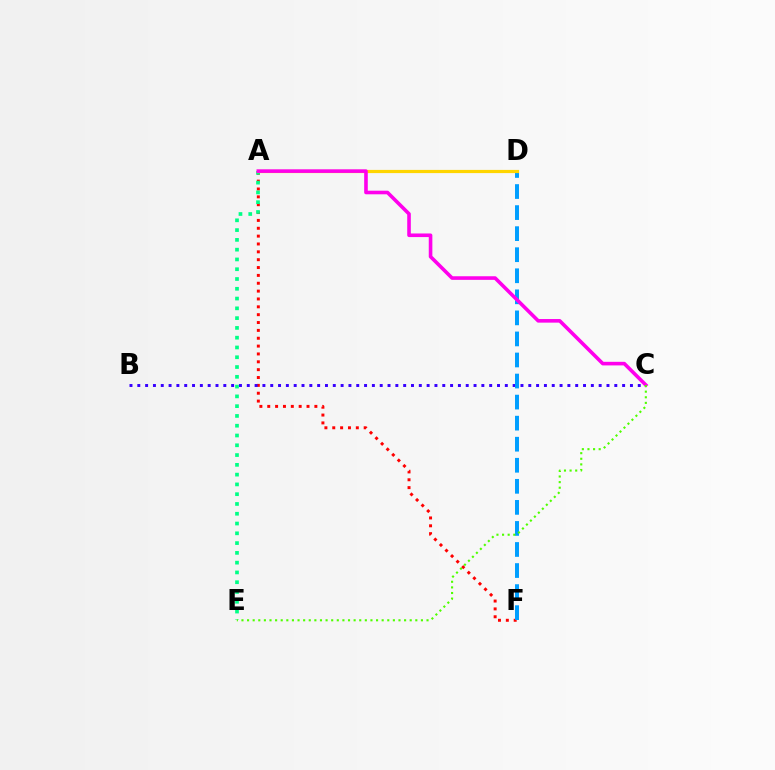{('A', 'F'): [{'color': '#ff0000', 'line_style': 'dotted', 'thickness': 2.13}], ('A', 'E'): [{'color': '#00ff86', 'line_style': 'dotted', 'thickness': 2.66}], ('B', 'C'): [{'color': '#3700ff', 'line_style': 'dotted', 'thickness': 2.12}], ('D', 'F'): [{'color': '#009eff', 'line_style': 'dashed', 'thickness': 2.86}], ('A', 'D'): [{'color': '#ffd500', 'line_style': 'solid', 'thickness': 2.3}], ('A', 'C'): [{'color': '#ff00ed', 'line_style': 'solid', 'thickness': 2.59}], ('C', 'E'): [{'color': '#4fff00', 'line_style': 'dotted', 'thickness': 1.52}]}